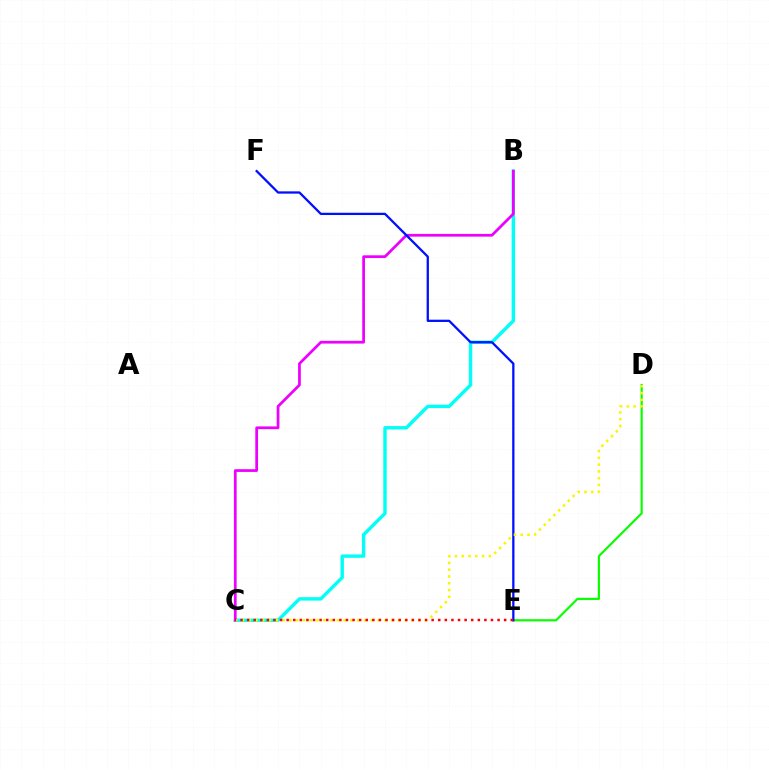{('B', 'C'): [{'color': '#00fff6', 'line_style': 'solid', 'thickness': 2.44}, {'color': '#ee00ff', 'line_style': 'solid', 'thickness': 1.97}], ('D', 'E'): [{'color': '#08ff00', 'line_style': 'solid', 'thickness': 1.56}], ('E', 'F'): [{'color': '#0010ff', 'line_style': 'solid', 'thickness': 1.64}], ('C', 'D'): [{'color': '#fcf500', 'line_style': 'dotted', 'thickness': 1.84}], ('C', 'E'): [{'color': '#ff0000', 'line_style': 'dotted', 'thickness': 1.79}]}